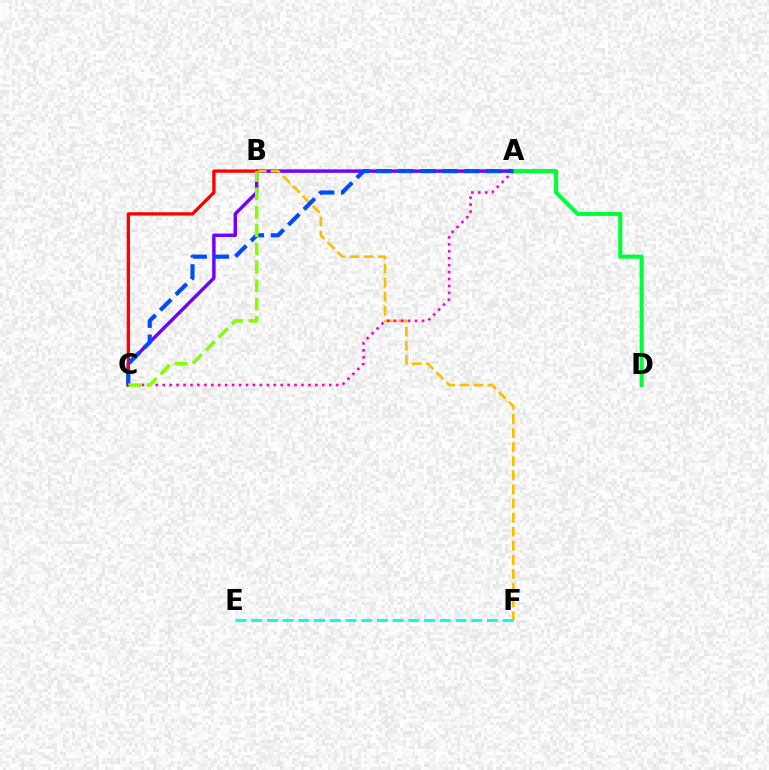{('A', 'C'): [{'color': '#7200ff', 'line_style': 'solid', 'thickness': 2.47}, {'color': '#ff00cf', 'line_style': 'dotted', 'thickness': 1.89}, {'color': '#004bff', 'line_style': 'dashed', 'thickness': 2.99}], ('A', 'D'): [{'color': '#00ff39', 'line_style': 'solid', 'thickness': 2.93}], ('B', 'F'): [{'color': '#ffbd00', 'line_style': 'dashed', 'thickness': 1.91}], ('E', 'F'): [{'color': '#00fff6', 'line_style': 'dashed', 'thickness': 2.13}], ('B', 'C'): [{'color': '#ff0000', 'line_style': 'solid', 'thickness': 2.38}, {'color': '#84ff00', 'line_style': 'dashed', 'thickness': 2.49}]}